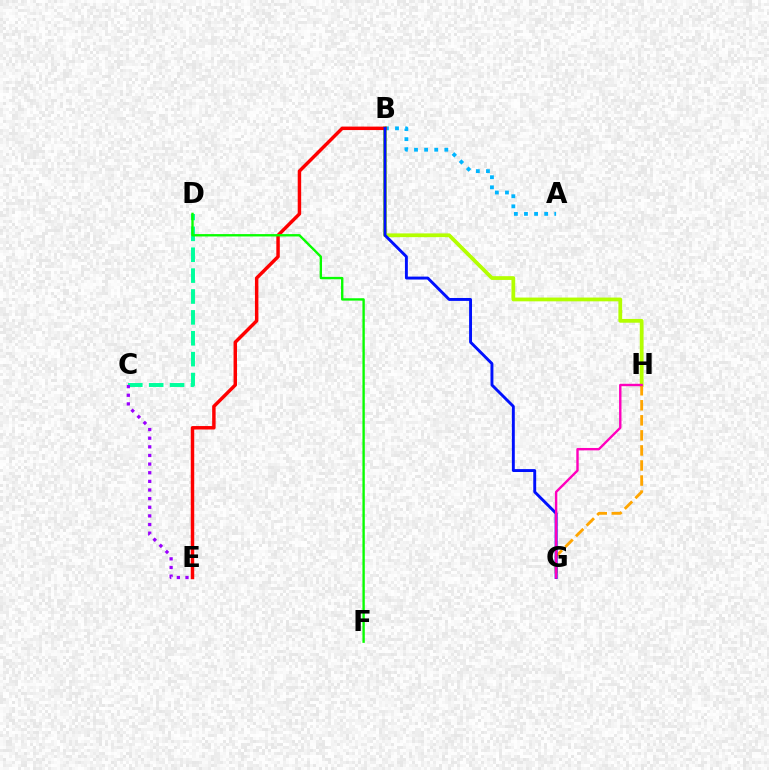{('A', 'B'): [{'color': '#00b5ff', 'line_style': 'dotted', 'thickness': 2.74}], ('B', 'H'): [{'color': '#b3ff00', 'line_style': 'solid', 'thickness': 2.71}], ('C', 'D'): [{'color': '#00ff9d', 'line_style': 'dashed', 'thickness': 2.84}], ('G', 'H'): [{'color': '#ffa500', 'line_style': 'dashed', 'thickness': 2.04}, {'color': '#ff00bd', 'line_style': 'solid', 'thickness': 1.73}], ('C', 'E'): [{'color': '#9b00ff', 'line_style': 'dotted', 'thickness': 2.35}], ('B', 'E'): [{'color': '#ff0000', 'line_style': 'solid', 'thickness': 2.49}], ('B', 'G'): [{'color': '#0010ff', 'line_style': 'solid', 'thickness': 2.09}], ('D', 'F'): [{'color': '#08ff00', 'line_style': 'solid', 'thickness': 1.7}]}